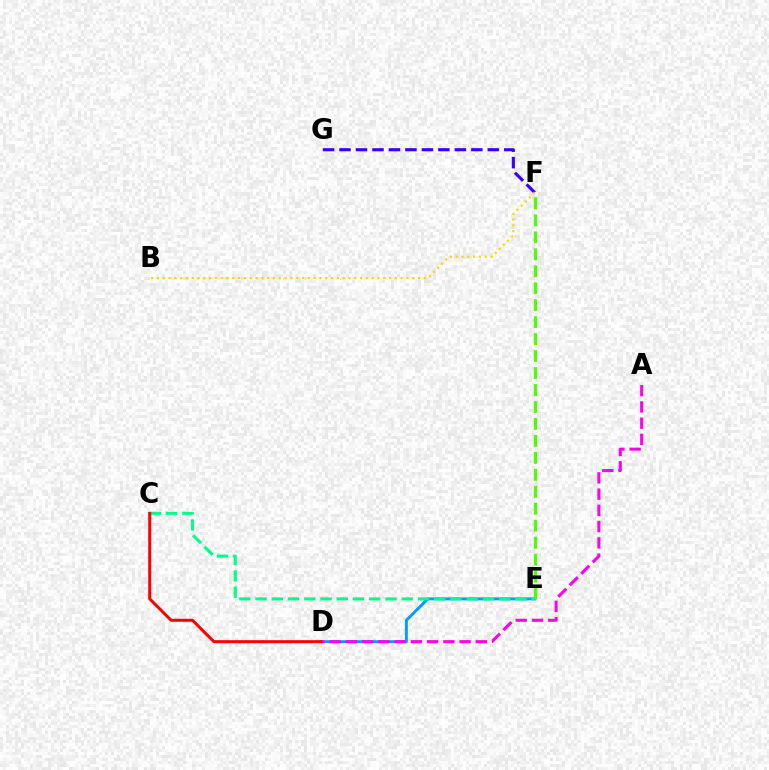{('F', 'G'): [{'color': '#3700ff', 'line_style': 'dashed', 'thickness': 2.24}], ('D', 'E'): [{'color': '#009eff', 'line_style': 'solid', 'thickness': 2.1}], ('E', 'F'): [{'color': '#4fff00', 'line_style': 'dashed', 'thickness': 2.3}], ('B', 'F'): [{'color': '#ffd500', 'line_style': 'dotted', 'thickness': 1.58}], ('A', 'D'): [{'color': '#ff00ed', 'line_style': 'dashed', 'thickness': 2.21}], ('C', 'E'): [{'color': '#00ff86', 'line_style': 'dashed', 'thickness': 2.21}], ('C', 'D'): [{'color': '#ff0000', 'line_style': 'solid', 'thickness': 2.15}]}